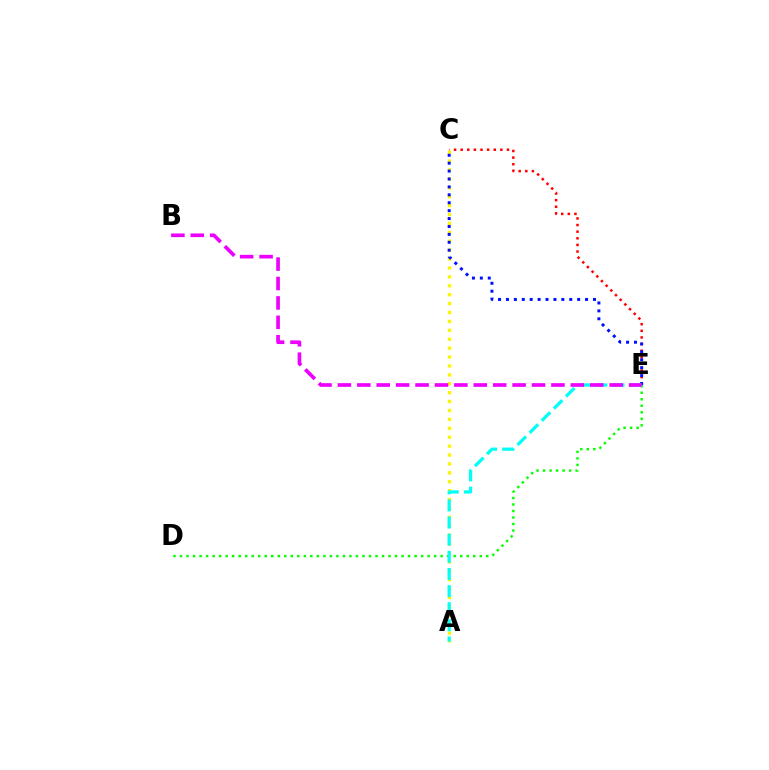{('C', 'E'): [{'color': '#ff0000', 'line_style': 'dotted', 'thickness': 1.8}, {'color': '#0010ff', 'line_style': 'dotted', 'thickness': 2.15}], ('D', 'E'): [{'color': '#08ff00', 'line_style': 'dotted', 'thickness': 1.77}], ('A', 'C'): [{'color': '#fcf500', 'line_style': 'dotted', 'thickness': 2.42}], ('A', 'E'): [{'color': '#00fff6', 'line_style': 'dashed', 'thickness': 2.33}], ('B', 'E'): [{'color': '#ee00ff', 'line_style': 'dashed', 'thickness': 2.64}]}